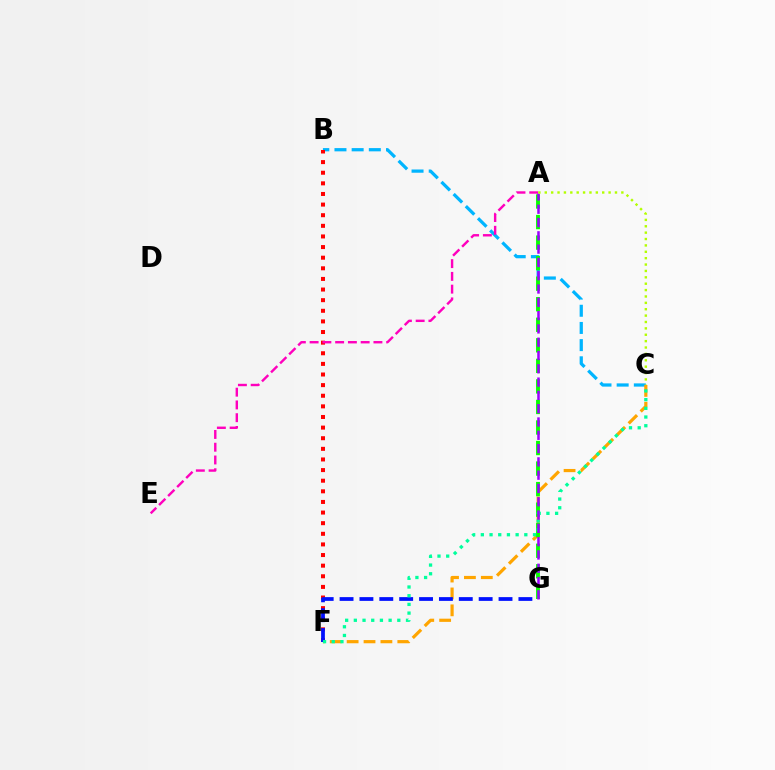{('B', 'C'): [{'color': '#00b5ff', 'line_style': 'dashed', 'thickness': 2.33}], ('B', 'F'): [{'color': '#ff0000', 'line_style': 'dotted', 'thickness': 2.89}], ('C', 'F'): [{'color': '#ffa500', 'line_style': 'dashed', 'thickness': 2.29}, {'color': '#00ff9d', 'line_style': 'dotted', 'thickness': 2.36}], ('A', 'G'): [{'color': '#08ff00', 'line_style': 'dashed', 'thickness': 2.79}, {'color': '#9b00ff', 'line_style': 'dashed', 'thickness': 1.81}], ('F', 'G'): [{'color': '#0010ff', 'line_style': 'dashed', 'thickness': 2.7}], ('A', 'E'): [{'color': '#ff00bd', 'line_style': 'dashed', 'thickness': 1.73}], ('A', 'C'): [{'color': '#b3ff00', 'line_style': 'dotted', 'thickness': 1.73}]}